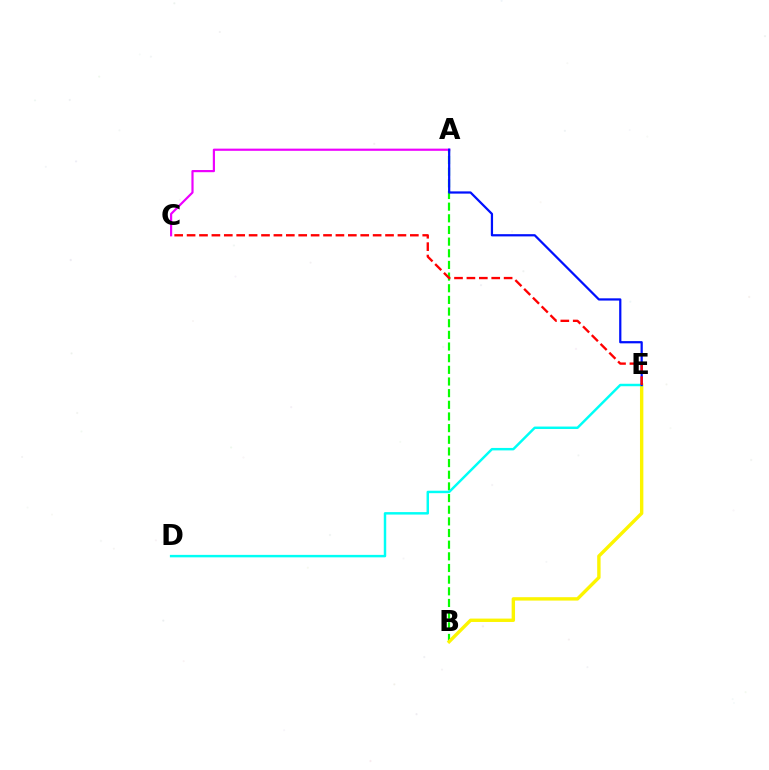{('A', 'B'): [{'color': '#08ff00', 'line_style': 'dashed', 'thickness': 1.58}], ('B', 'E'): [{'color': '#fcf500', 'line_style': 'solid', 'thickness': 2.44}], ('A', 'C'): [{'color': '#ee00ff', 'line_style': 'solid', 'thickness': 1.57}], ('D', 'E'): [{'color': '#00fff6', 'line_style': 'solid', 'thickness': 1.77}], ('A', 'E'): [{'color': '#0010ff', 'line_style': 'solid', 'thickness': 1.61}], ('C', 'E'): [{'color': '#ff0000', 'line_style': 'dashed', 'thickness': 1.68}]}